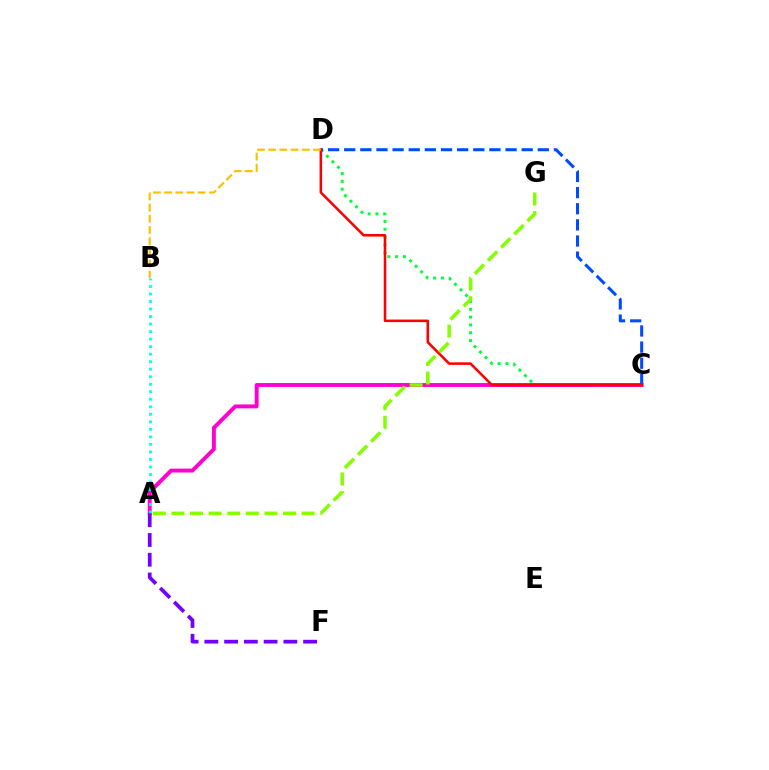{('C', 'D'): [{'color': '#00ff39', 'line_style': 'dotted', 'thickness': 2.12}, {'color': '#004bff', 'line_style': 'dashed', 'thickness': 2.19}, {'color': '#ff0000', 'line_style': 'solid', 'thickness': 1.84}], ('A', 'C'): [{'color': '#ff00cf', 'line_style': 'solid', 'thickness': 2.81}], ('B', 'D'): [{'color': '#ffbd00', 'line_style': 'dashed', 'thickness': 1.52}], ('A', 'B'): [{'color': '#00fff6', 'line_style': 'dotted', 'thickness': 2.04}], ('A', 'G'): [{'color': '#84ff00', 'line_style': 'dashed', 'thickness': 2.53}], ('A', 'F'): [{'color': '#7200ff', 'line_style': 'dashed', 'thickness': 2.68}]}